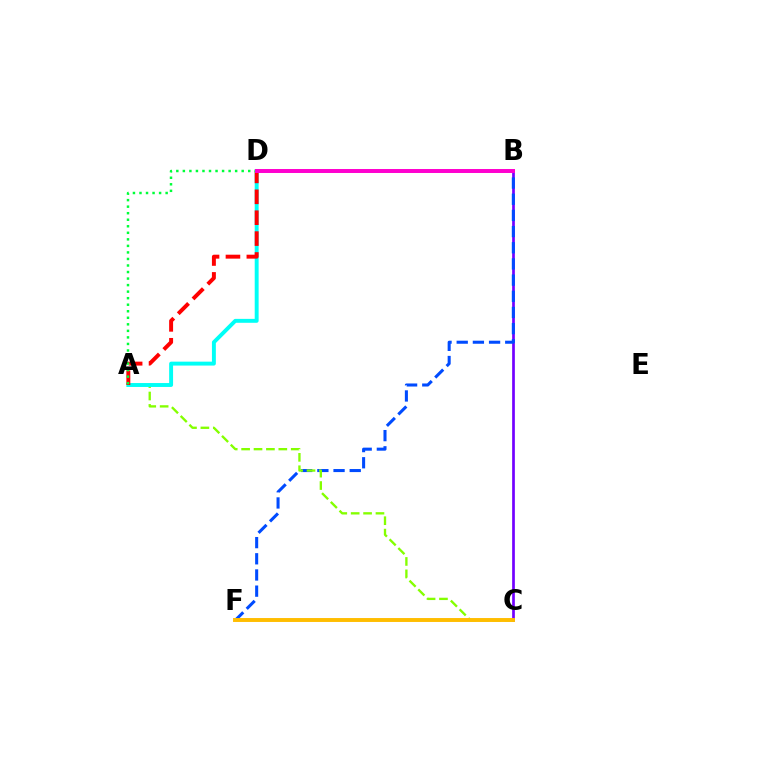{('B', 'C'): [{'color': '#7200ff', 'line_style': 'solid', 'thickness': 1.94}], ('B', 'F'): [{'color': '#004bff', 'line_style': 'dashed', 'thickness': 2.2}], ('A', 'C'): [{'color': '#84ff00', 'line_style': 'dashed', 'thickness': 1.68}], ('A', 'D'): [{'color': '#00fff6', 'line_style': 'solid', 'thickness': 2.82}, {'color': '#ff0000', 'line_style': 'dashed', 'thickness': 2.84}, {'color': '#00ff39', 'line_style': 'dotted', 'thickness': 1.78}], ('C', 'F'): [{'color': '#ffbd00', 'line_style': 'solid', 'thickness': 2.82}], ('B', 'D'): [{'color': '#ff00cf', 'line_style': 'solid', 'thickness': 2.86}]}